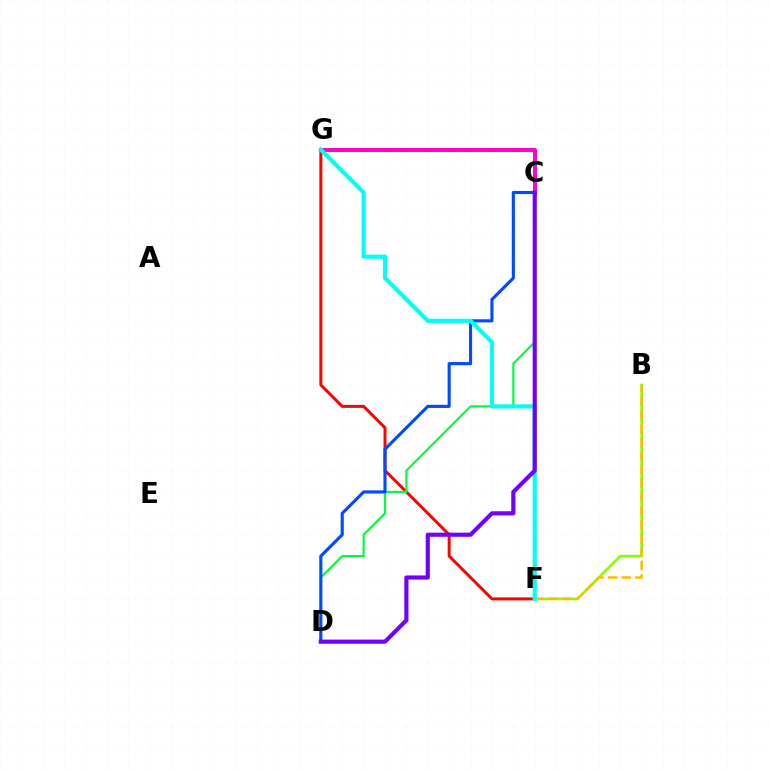{('F', 'G'): [{'color': '#ff0000', 'line_style': 'solid', 'thickness': 2.15}, {'color': '#00fff6', 'line_style': 'solid', 'thickness': 2.98}], ('C', 'D'): [{'color': '#00ff39', 'line_style': 'solid', 'thickness': 1.57}, {'color': '#004bff', 'line_style': 'solid', 'thickness': 2.25}, {'color': '#7200ff', 'line_style': 'solid', 'thickness': 2.98}], ('B', 'F'): [{'color': '#84ff00', 'line_style': 'solid', 'thickness': 1.89}, {'color': '#ffbd00', 'line_style': 'dashed', 'thickness': 1.86}], ('C', 'G'): [{'color': '#ff00cf', 'line_style': 'solid', 'thickness': 2.85}]}